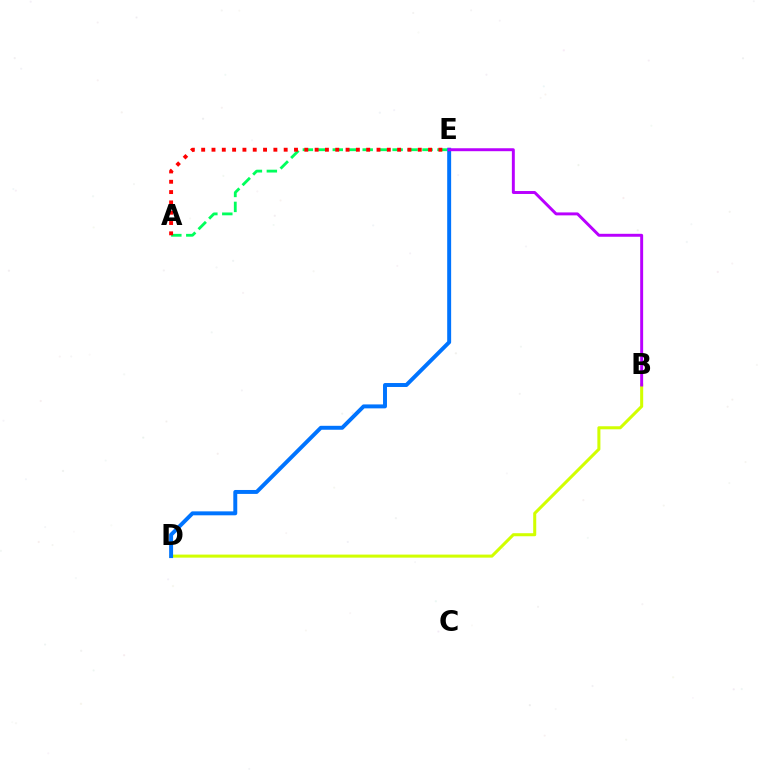{('B', 'D'): [{'color': '#d1ff00', 'line_style': 'solid', 'thickness': 2.19}], ('A', 'E'): [{'color': '#00ff5c', 'line_style': 'dashed', 'thickness': 2.03}, {'color': '#ff0000', 'line_style': 'dotted', 'thickness': 2.8}], ('D', 'E'): [{'color': '#0074ff', 'line_style': 'solid', 'thickness': 2.84}], ('B', 'E'): [{'color': '#b900ff', 'line_style': 'solid', 'thickness': 2.12}]}